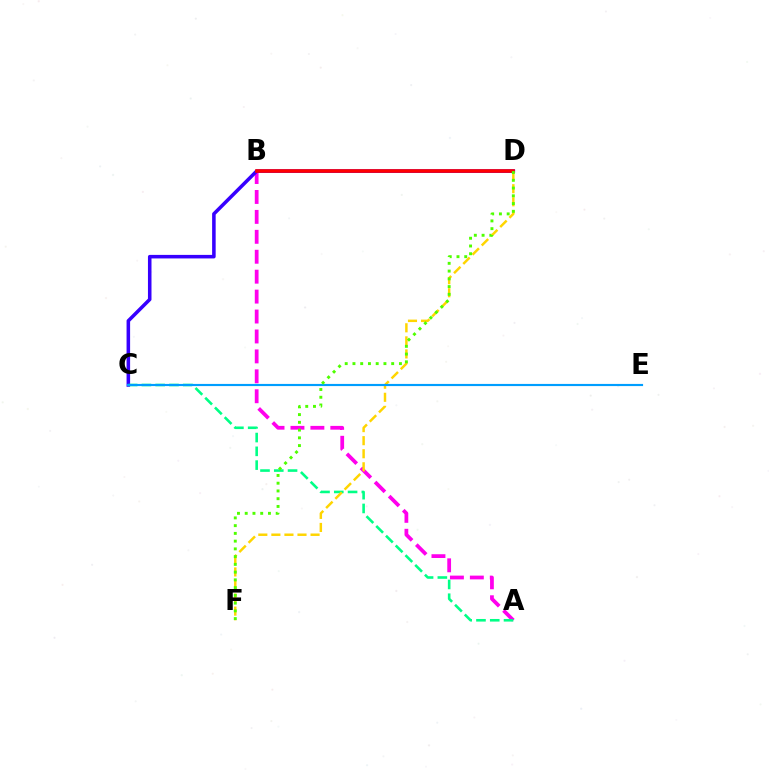{('A', 'B'): [{'color': '#ff00ed', 'line_style': 'dashed', 'thickness': 2.71}], ('C', 'D'): [{'color': '#3700ff', 'line_style': 'solid', 'thickness': 2.55}], ('A', 'C'): [{'color': '#00ff86', 'line_style': 'dashed', 'thickness': 1.87}], ('D', 'F'): [{'color': '#ffd500', 'line_style': 'dashed', 'thickness': 1.77}, {'color': '#4fff00', 'line_style': 'dotted', 'thickness': 2.1}], ('B', 'D'): [{'color': '#ff0000', 'line_style': 'solid', 'thickness': 2.6}], ('C', 'E'): [{'color': '#009eff', 'line_style': 'solid', 'thickness': 1.55}]}